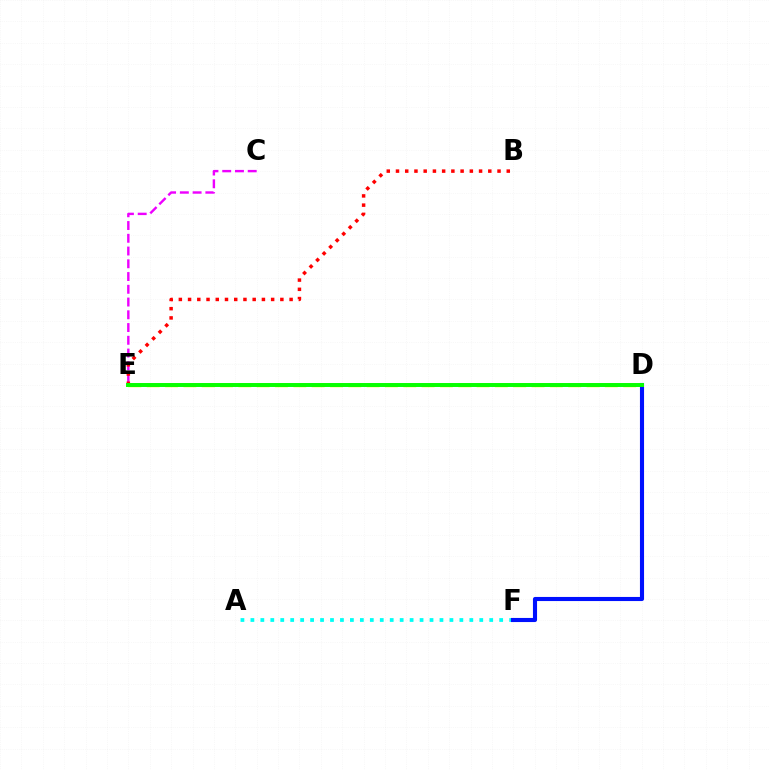{('C', 'E'): [{'color': '#ee00ff', 'line_style': 'dashed', 'thickness': 1.73}], ('B', 'E'): [{'color': '#ff0000', 'line_style': 'dotted', 'thickness': 2.51}], ('A', 'F'): [{'color': '#00fff6', 'line_style': 'dotted', 'thickness': 2.7}], ('D', 'E'): [{'color': '#fcf500', 'line_style': 'dashed', 'thickness': 2.49}, {'color': '#08ff00', 'line_style': 'solid', 'thickness': 2.85}], ('D', 'F'): [{'color': '#0010ff', 'line_style': 'solid', 'thickness': 2.95}]}